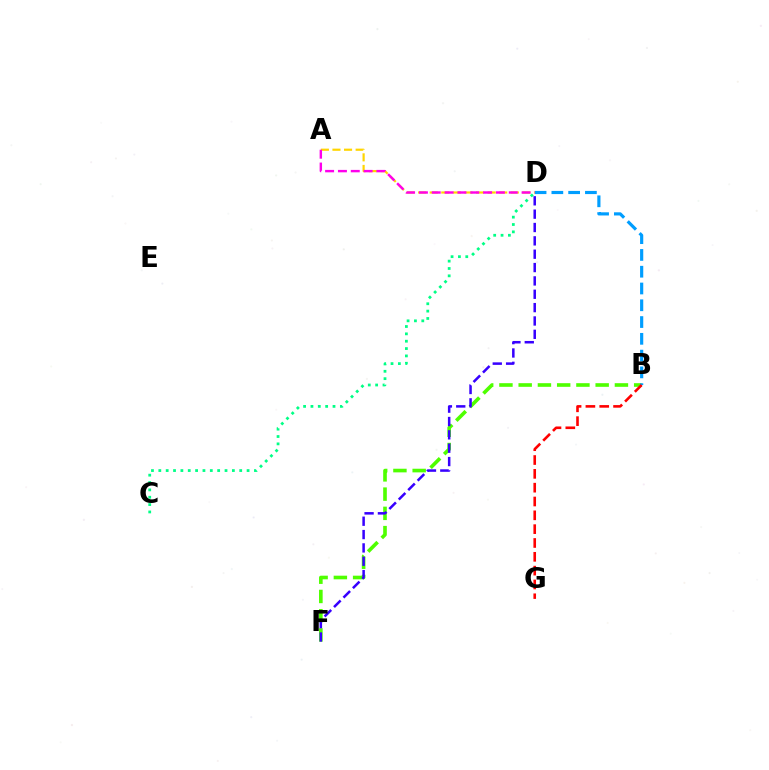{('B', 'F'): [{'color': '#4fff00', 'line_style': 'dashed', 'thickness': 2.61}], ('B', 'D'): [{'color': '#009eff', 'line_style': 'dashed', 'thickness': 2.28}], ('C', 'D'): [{'color': '#00ff86', 'line_style': 'dotted', 'thickness': 2.0}], ('B', 'G'): [{'color': '#ff0000', 'line_style': 'dashed', 'thickness': 1.88}], ('A', 'D'): [{'color': '#ffd500', 'line_style': 'dashed', 'thickness': 1.57}, {'color': '#ff00ed', 'line_style': 'dashed', 'thickness': 1.74}], ('D', 'F'): [{'color': '#3700ff', 'line_style': 'dashed', 'thickness': 1.81}]}